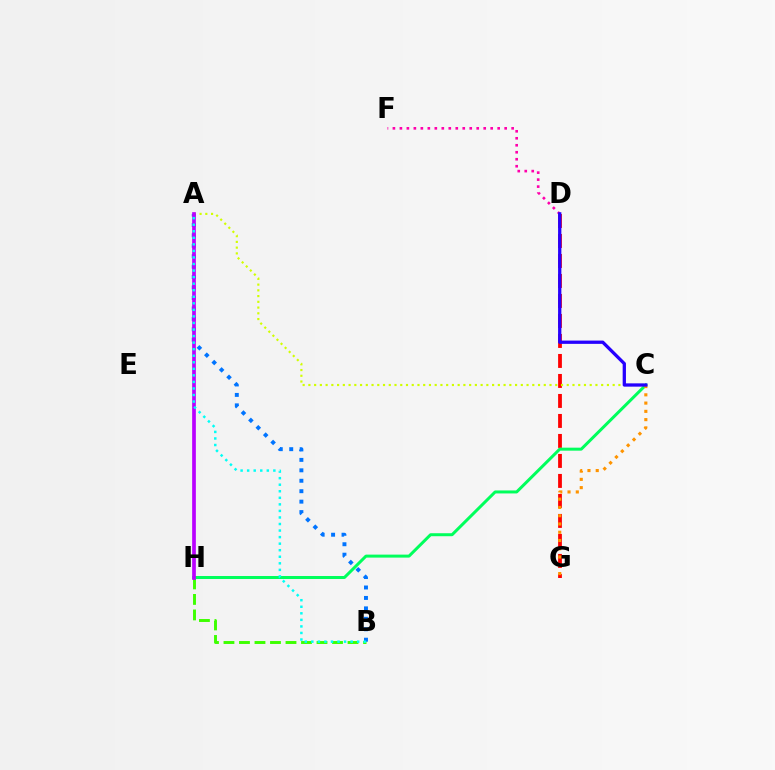{('D', 'G'): [{'color': '#ff0000', 'line_style': 'dashed', 'thickness': 2.72}], ('B', 'H'): [{'color': '#3dff00', 'line_style': 'dashed', 'thickness': 2.11}], ('A', 'C'): [{'color': '#d1ff00', 'line_style': 'dotted', 'thickness': 1.56}], ('C', 'H'): [{'color': '#00ff5c', 'line_style': 'solid', 'thickness': 2.16}], ('A', 'B'): [{'color': '#0074ff', 'line_style': 'dotted', 'thickness': 2.84}, {'color': '#00fff6', 'line_style': 'dotted', 'thickness': 1.78}], ('C', 'G'): [{'color': '#ff9400', 'line_style': 'dotted', 'thickness': 2.25}], ('A', 'H'): [{'color': '#b900ff', 'line_style': 'solid', 'thickness': 2.66}], ('D', 'F'): [{'color': '#ff00ac', 'line_style': 'dotted', 'thickness': 1.9}], ('C', 'D'): [{'color': '#2500ff', 'line_style': 'solid', 'thickness': 2.36}]}